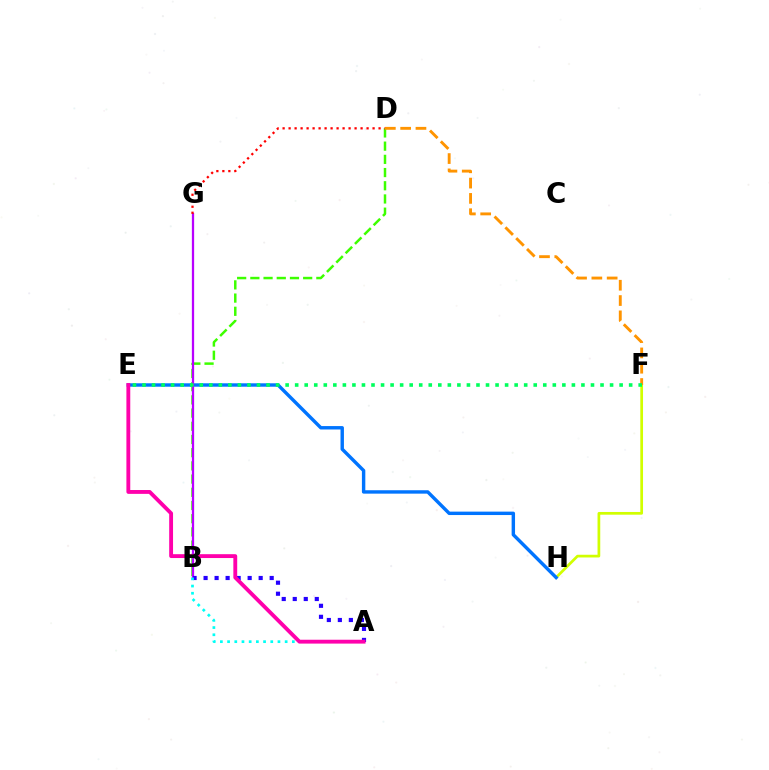{('B', 'D'): [{'color': '#3dff00', 'line_style': 'dashed', 'thickness': 1.79}], ('F', 'H'): [{'color': '#d1ff00', 'line_style': 'solid', 'thickness': 1.96}], ('D', 'F'): [{'color': '#ff9400', 'line_style': 'dashed', 'thickness': 2.08}], ('E', 'H'): [{'color': '#0074ff', 'line_style': 'solid', 'thickness': 2.46}], ('B', 'G'): [{'color': '#b900ff', 'line_style': 'solid', 'thickness': 1.63}], ('A', 'B'): [{'color': '#2500ff', 'line_style': 'dotted', 'thickness': 2.99}, {'color': '#00fff6', 'line_style': 'dotted', 'thickness': 1.96}], ('E', 'F'): [{'color': '#00ff5c', 'line_style': 'dotted', 'thickness': 2.59}], ('A', 'E'): [{'color': '#ff00ac', 'line_style': 'solid', 'thickness': 2.77}], ('D', 'G'): [{'color': '#ff0000', 'line_style': 'dotted', 'thickness': 1.63}]}